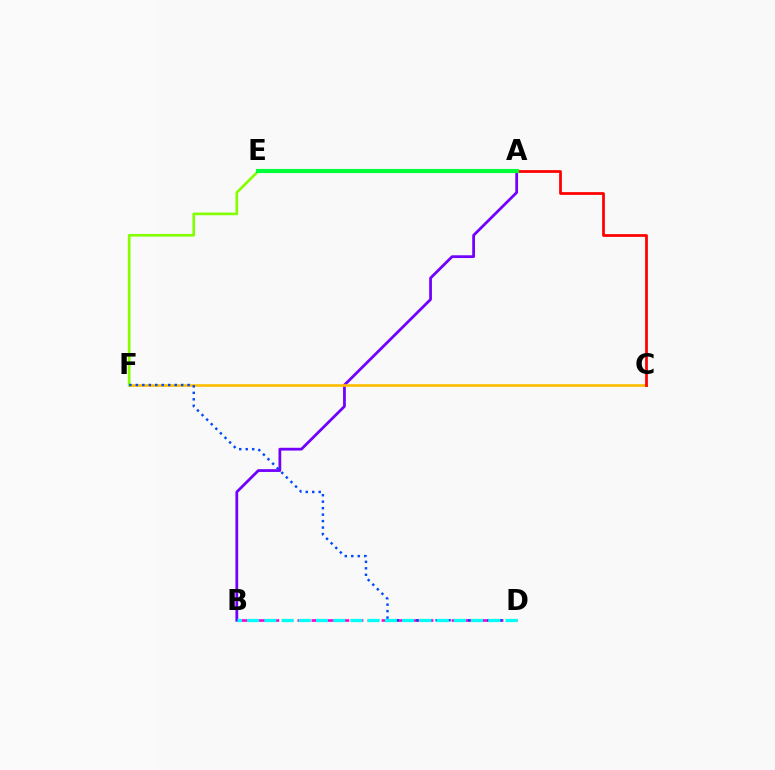{('B', 'D'): [{'color': '#ff00cf', 'line_style': 'dashed', 'thickness': 1.9}, {'color': '#00fff6', 'line_style': 'dashed', 'thickness': 2.34}], ('A', 'B'): [{'color': '#7200ff', 'line_style': 'solid', 'thickness': 1.99}], ('C', 'F'): [{'color': '#ffbd00', 'line_style': 'solid', 'thickness': 1.89}], ('A', 'C'): [{'color': '#ff0000', 'line_style': 'solid', 'thickness': 1.98}], ('E', 'F'): [{'color': '#84ff00', 'line_style': 'solid', 'thickness': 1.93}], ('D', 'F'): [{'color': '#004bff', 'line_style': 'dotted', 'thickness': 1.76}], ('A', 'E'): [{'color': '#00ff39', 'line_style': 'solid', 'thickness': 2.97}]}